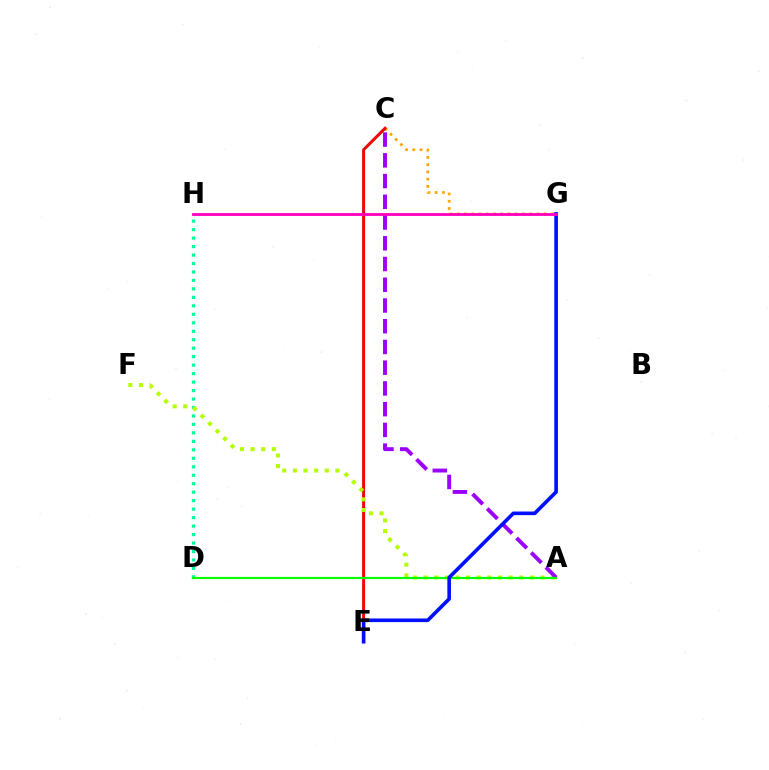{('C', 'E'): [{'color': '#00b5ff', 'line_style': 'solid', 'thickness': 1.81}, {'color': '#ff0000', 'line_style': 'solid', 'thickness': 2.1}], ('C', 'G'): [{'color': '#ffa500', 'line_style': 'dotted', 'thickness': 1.97}], ('D', 'H'): [{'color': '#00ff9d', 'line_style': 'dotted', 'thickness': 2.3}], ('A', 'F'): [{'color': '#b3ff00', 'line_style': 'dotted', 'thickness': 2.89}], ('A', 'C'): [{'color': '#9b00ff', 'line_style': 'dashed', 'thickness': 2.82}], ('A', 'D'): [{'color': '#08ff00', 'line_style': 'solid', 'thickness': 1.56}], ('E', 'G'): [{'color': '#0010ff', 'line_style': 'solid', 'thickness': 2.61}], ('G', 'H'): [{'color': '#ff00bd', 'line_style': 'solid', 'thickness': 2.03}]}